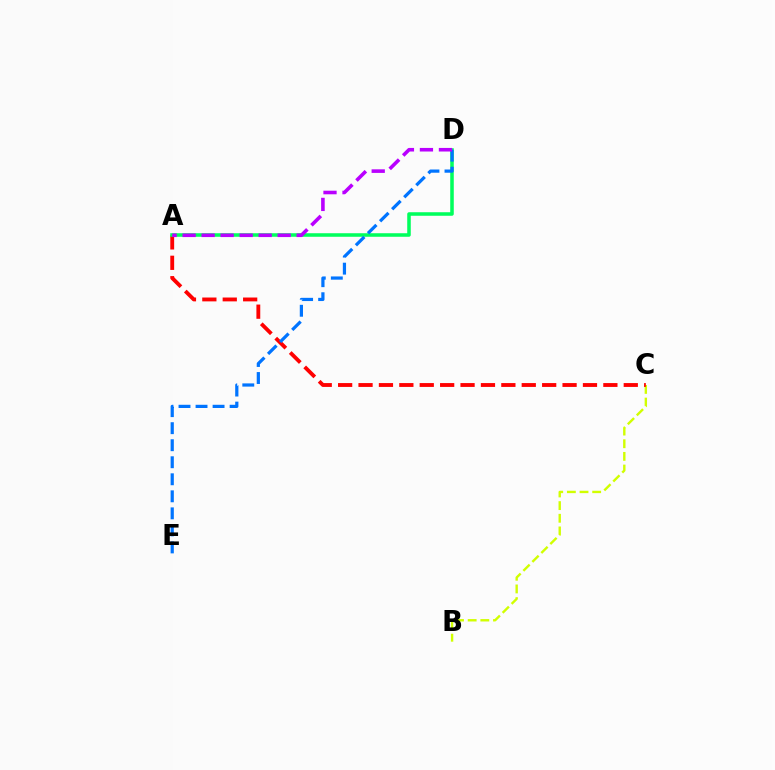{('B', 'C'): [{'color': '#d1ff00', 'line_style': 'dashed', 'thickness': 1.72}], ('A', 'C'): [{'color': '#ff0000', 'line_style': 'dashed', 'thickness': 2.77}], ('A', 'D'): [{'color': '#00ff5c', 'line_style': 'solid', 'thickness': 2.55}, {'color': '#b900ff', 'line_style': 'dashed', 'thickness': 2.58}], ('D', 'E'): [{'color': '#0074ff', 'line_style': 'dashed', 'thickness': 2.31}]}